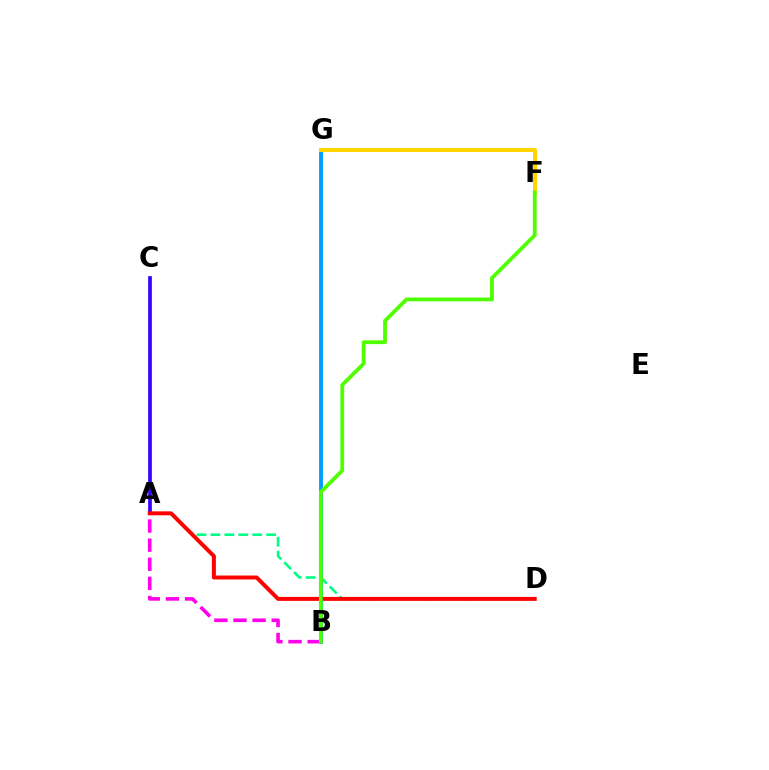{('A', 'C'): [{'color': '#3700ff', 'line_style': 'solid', 'thickness': 2.67}], ('B', 'G'): [{'color': '#009eff', 'line_style': 'solid', 'thickness': 2.78}], ('A', 'D'): [{'color': '#00ff86', 'line_style': 'dashed', 'thickness': 1.89}, {'color': '#ff0000', 'line_style': 'solid', 'thickness': 2.85}], ('A', 'B'): [{'color': '#ff00ed', 'line_style': 'dashed', 'thickness': 2.6}], ('F', 'G'): [{'color': '#ffd500', 'line_style': 'solid', 'thickness': 2.89}], ('B', 'F'): [{'color': '#4fff00', 'line_style': 'solid', 'thickness': 2.73}]}